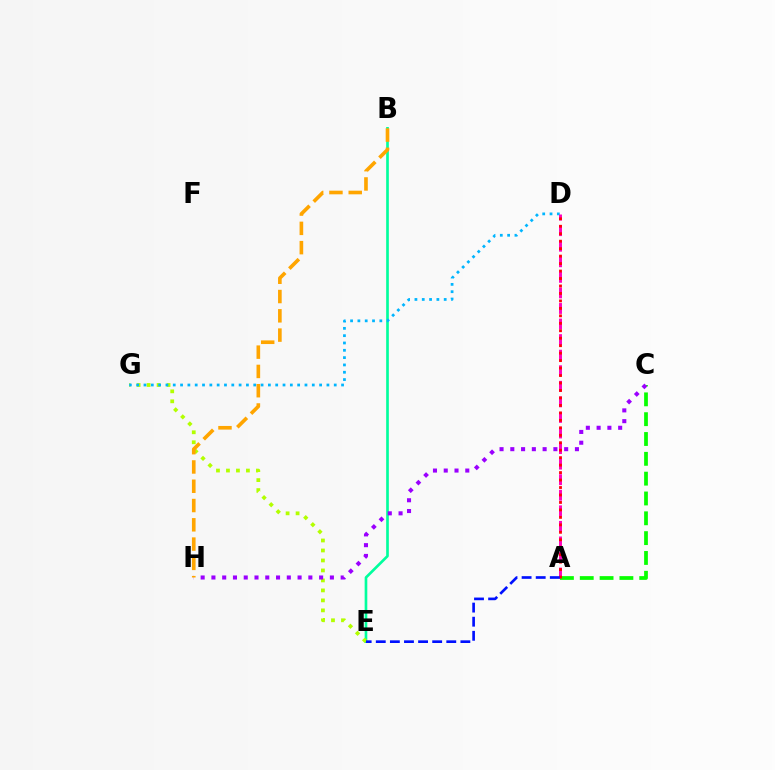{('B', 'E'): [{'color': '#00ff9d', 'line_style': 'solid', 'thickness': 1.91}], ('E', 'G'): [{'color': '#b3ff00', 'line_style': 'dotted', 'thickness': 2.71}], ('D', 'G'): [{'color': '#00b5ff', 'line_style': 'dotted', 'thickness': 1.99}], ('A', 'D'): [{'color': '#ff00bd', 'line_style': 'dashed', 'thickness': 2.11}, {'color': '#ff0000', 'line_style': 'dotted', 'thickness': 2.03}], ('A', 'C'): [{'color': '#08ff00', 'line_style': 'dashed', 'thickness': 2.69}], ('C', 'H'): [{'color': '#9b00ff', 'line_style': 'dotted', 'thickness': 2.93}], ('B', 'H'): [{'color': '#ffa500', 'line_style': 'dashed', 'thickness': 2.62}], ('A', 'E'): [{'color': '#0010ff', 'line_style': 'dashed', 'thickness': 1.92}]}